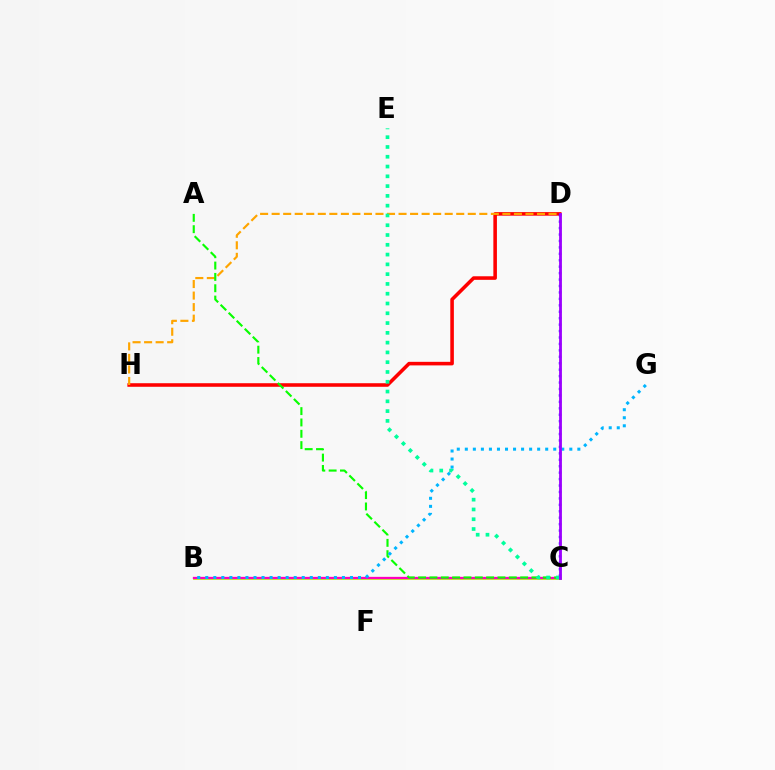{('D', 'H'): [{'color': '#ff0000', 'line_style': 'solid', 'thickness': 2.57}, {'color': '#ffa500', 'line_style': 'dashed', 'thickness': 1.57}], ('B', 'C'): [{'color': '#b3ff00', 'line_style': 'solid', 'thickness': 1.93}, {'color': '#ff00bd', 'line_style': 'solid', 'thickness': 1.65}], ('C', 'D'): [{'color': '#0010ff', 'line_style': 'dotted', 'thickness': 1.75}, {'color': '#9b00ff', 'line_style': 'solid', 'thickness': 2.03}], ('A', 'C'): [{'color': '#08ff00', 'line_style': 'dashed', 'thickness': 1.54}], ('C', 'E'): [{'color': '#00ff9d', 'line_style': 'dotted', 'thickness': 2.66}], ('B', 'G'): [{'color': '#00b5ff', 'line_style': 'dotted', 'thickness': 2.18}]}